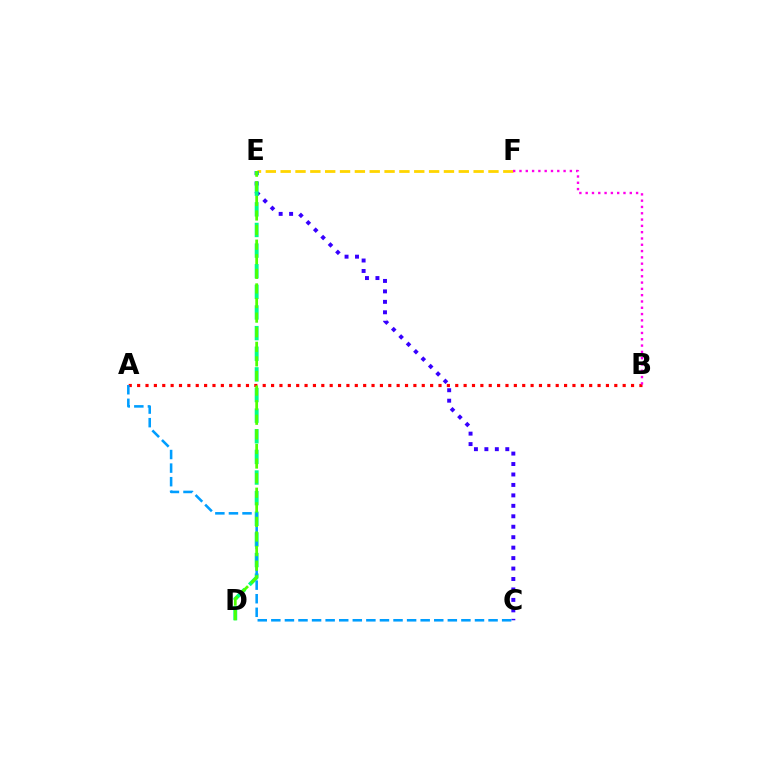{('E', 'F'): [{'color': '#ffd500', 'line_style': 'dashed', 'thickness': 2.02}], ('A', 'B'): [{'color': '#ff0000', 'line_style': 'dotted', 'thickness': 2.27}], ('C', 'E'): [{'color': '#3700ff', 'line_style': 'dotted', 'thickness': 2.84}], ('D', 'E'): [{'color': '#00ff86', 'line_style': 'dashed', 'thickness': 2.8}, {'color': '#4fff00', 'line_style': 'dashed', 'thickness': 1.98}], ('A', 'C'): [{'color': '#009eff', 'line_style': 'dashed', 'thickness': 1.84}], ('B', 'F'): [{'color': '#ff00ed', 'line_style': 'dotted', 'thickness': 1.71}]}